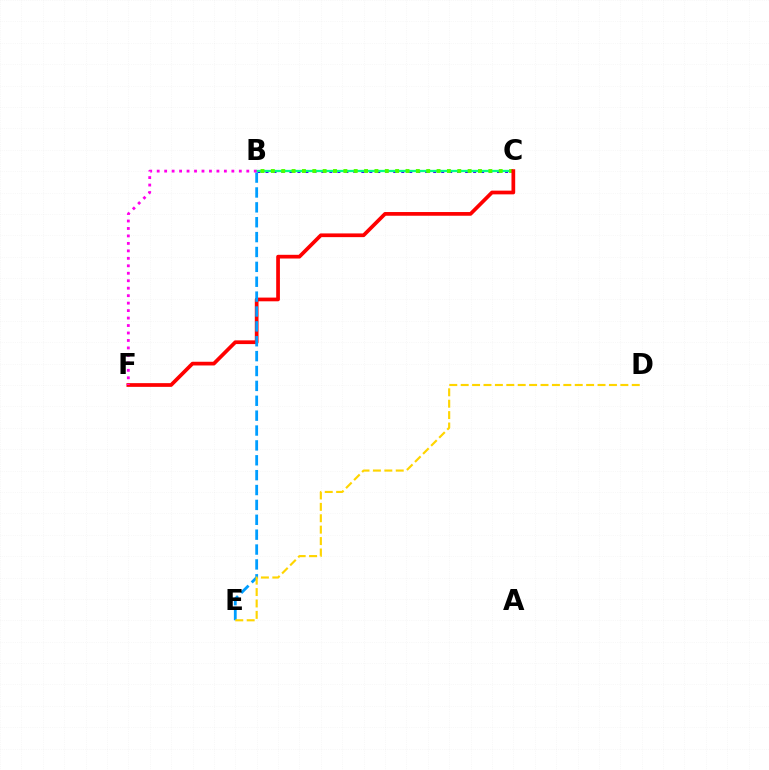{('B', 'C'): [{'color': '#3700ff', 'line_style': 'dotted', 'thickness': 2.17}, {'color': '#00ff86', 'line_style': 'solid', 'thickness': 1.64}, {'color': '#4fff00', 'line_style': 'dotted', 'thickness': 2.81}], ('C', 'F'): [{'color': '#ff0000', 'line_style': 'solid', 'thickness': 2.68}], ('B', 'E'): [{'color': '#009eff', 'line_style': 'dashed', 'thickness': 2.02}], ('D', 'E'): [{'color': '#ffd500', 'line_style': 'dashed', 'thickness': 1.55}], ('B', 'F'): [{'color': '#ff00ed', 'line_style': 'dotted', 'thickness': 2.03}]}